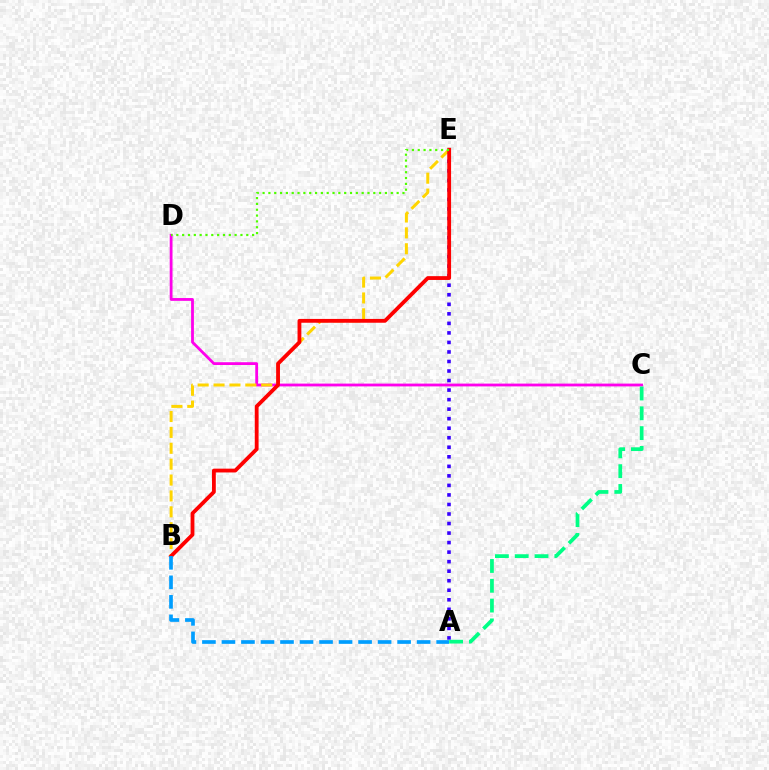{('C', 'D'): [{'color': '#ff00ed', 'line_style': 'solid', 'thickness': 2.02}], ('A', 'E'): [{'color': '#3700ff', 'line_style': 'dotted', 'thickness': 2.59}], ('B', 'E'): [{'color': '#ffd500', 'line_style': 'dashed', 'thickness': 2.16}, {'color': '#ff0000', 'line_style': 'solid', 'thickness': 2.74}], ('D', 'E'): [{'color': '#4fff00', 'line_style': 'dotted', 'thickness': 1.58}], ('A', 'B'): [{'color': '#009eff', 'line_style': 'dashed', 'thickness': 2.65}], ('A', 'C'): [{'color': '#00ff86', 'line_style': 'dashed', 'thickness': 2.69}]}